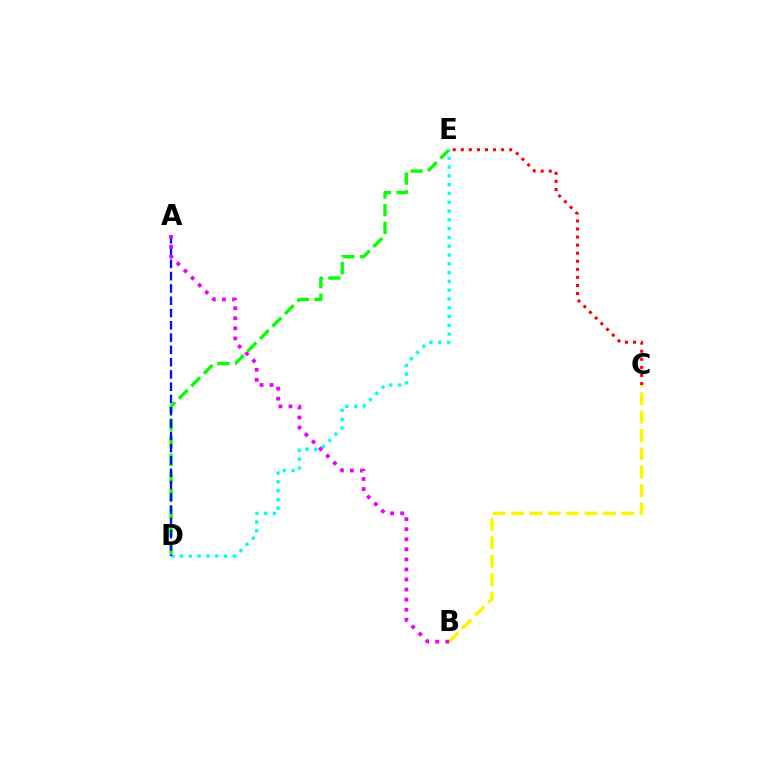{('D', 'E'): [{'color': '#08ff00', 'line_style': 'dashed', 'thickness': 2.4}, {'color': '#00fff6', 'line_style': 'dotted', 'thickness': 2.39}], ('B', 'C'): [{'color': '#fcf500', 'line_style': 'dashed', 'thickness': 2.49}], ('A', 'D'): [{'color': '#0010ff', 'line_style': 'dashed', 'thickness': 1.67}], ('A', 'B'): [{'color': '#ee00ff', 'line_style': 'dotted', 'thickness': 2.73}], ('C', 'E'): [{'color': '#ff0000', 'line_style': 'dotted', 'thickness': 2.19}]}